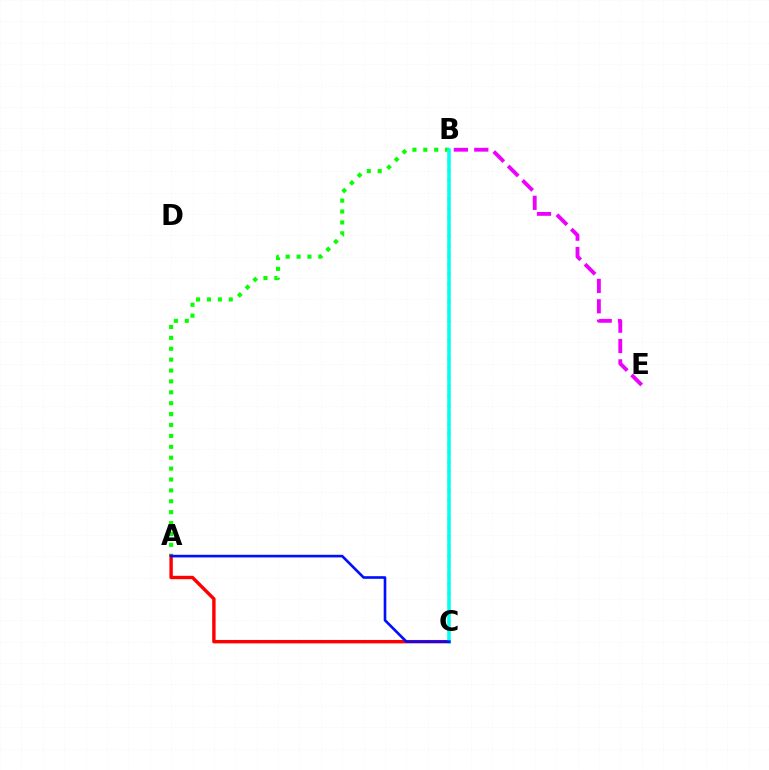{('A', 'B'): [{'color': '#08ff00', 'line_style': 'dotted', 'thickness': 2.96}], ('B', 'C'): [{'color': '#fcf500', 'line_style': 'dotted', 'thickness': 2.55}, {'color': '#00fff6', 'line_style': 'solid', 'thickness': 2.52}], ('A', 'C'): [{'color': '#ff0000', 'line_style': 'solid', 'thickness': 2.45}, {'color': '#0010ff', 'line_style': 'solid', 'thickness': 1.9}], ('B', 'E'): [{'color': '#ee00ff', 'line_style': 'dashed', 'thickness': 2.77}]}